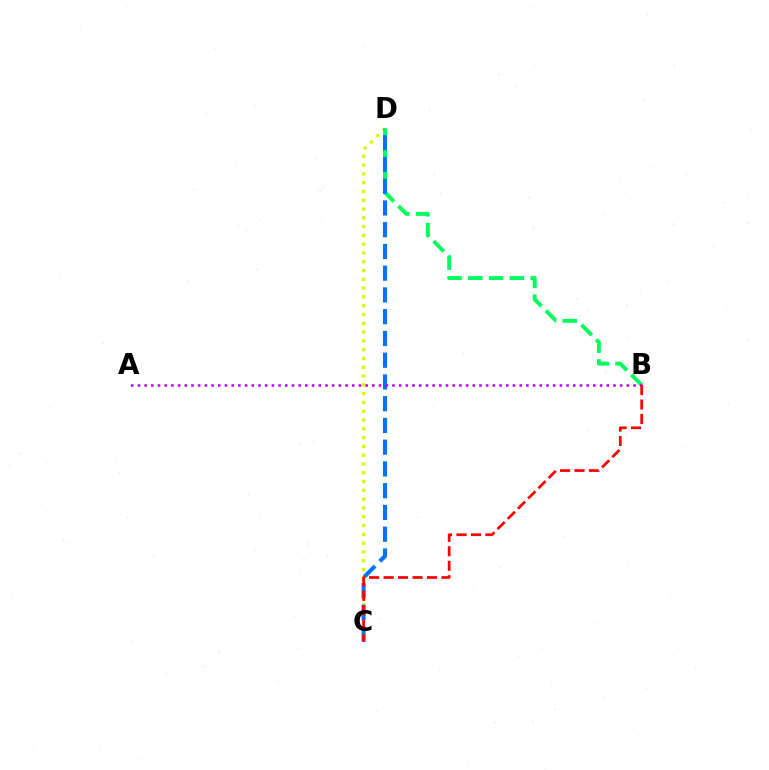{('C', 'D'): [{'color': '#d1ff00', 'line_style': 'dotted', 'thickness': 2.39}, {'color': '#0074ff', 'line_style': 'dashed', 'thickness': 2.95}], ('B', 'D'): [{'color': '#00ff5c', 'line_style': 'dashed', 'thickness': 2.82}], ('A', 'B'): [{'color': '#b900ff', 'line_style': 'dotted', 'thickness': 1.82}], ('B', 'C'): [{'color': '#ff0000', 'line_style': 'dashed', 'thickness': 1.96}]}